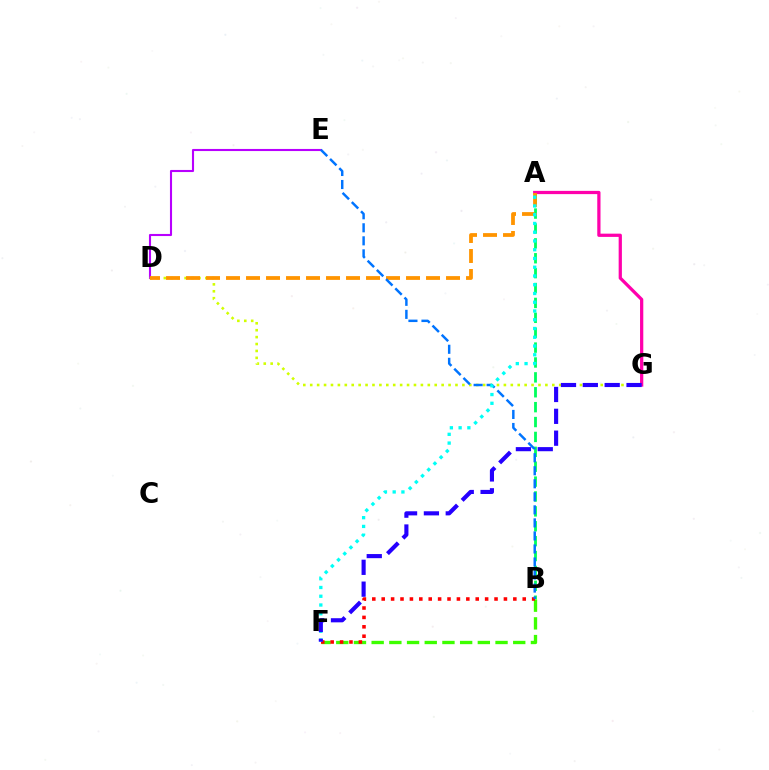{('A', 'B'): [{'color': '#00ff5c', 'line_style': 'dashed', 'thickness': 2.02}], ('D', 'E'): [{'color': '#b900ff', 'line_style': 'solid', 'thickness': 1.51}], ('B', 'F'): [{'color': '#3dff00', 'line_style': 'dashed', 'thickness': 2.4}, {'color': '#ff0000', 'line_style': 'dotted', 'thickness': 2.55}], ('D', 'G'): [{'color': '#d1ff00', 'line_style': 'dotted', 'thickness': 1.88}], ('A', 'G'): [{'color': '#ff00ac', 'line_style': 'solid', 'thickness': 2.34}], ('A', 'D'): [{'color': '#ff9400', 'line_style': 'dashed', 'thickness': 2.72}], ('B', 'E'): [{'color': '#0074ff', 'line_style': 'dashed', 'thickness': 1.77}], ('A', 'F'): [{'color': '#00fff6', 'line_style': 'dotted', 'thickness': 2.38}], ('F', 'G'): [{'color': '#2500ff', 'line_style': 'dashed', 'thickness': 2.97}]}